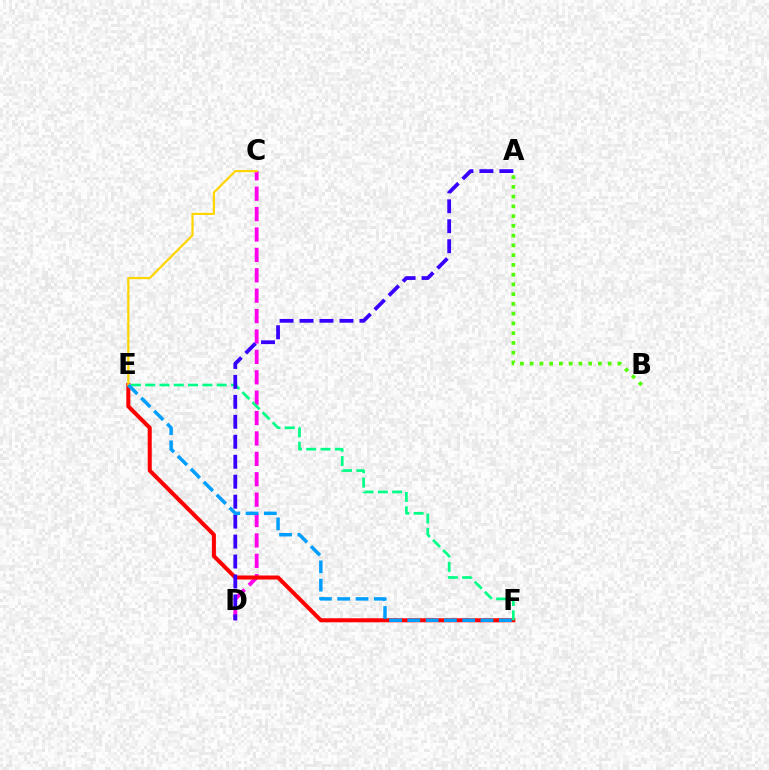{('C', 'D'): [{'color': '#ff00ed', 'line_style': 'dashed', 'thickness': 2.77}], ('E', 'F'): [{'color': '#ff0000', 'line_style': 'solid', 'thickness': 2.9}, {'color': '#00ff86', 'line_style': 'dashed', 'thickness': 1.94}, {'color': '#009eff', 'line_style': 'dashed', 'thickness': 2.49}], ('C', 'E'): [{'color': '#ffd500', 'line_style': 'solid', 'thickness': 1.6}], ('A', 'B'): [{'color': '#4fff00', 'line_style': 'dotted', 'thickness': 2.65}], ('A', 'D'): [{'color': '#3700ff', 'line_style': 'dashed', 'thickness': 2.71}]}